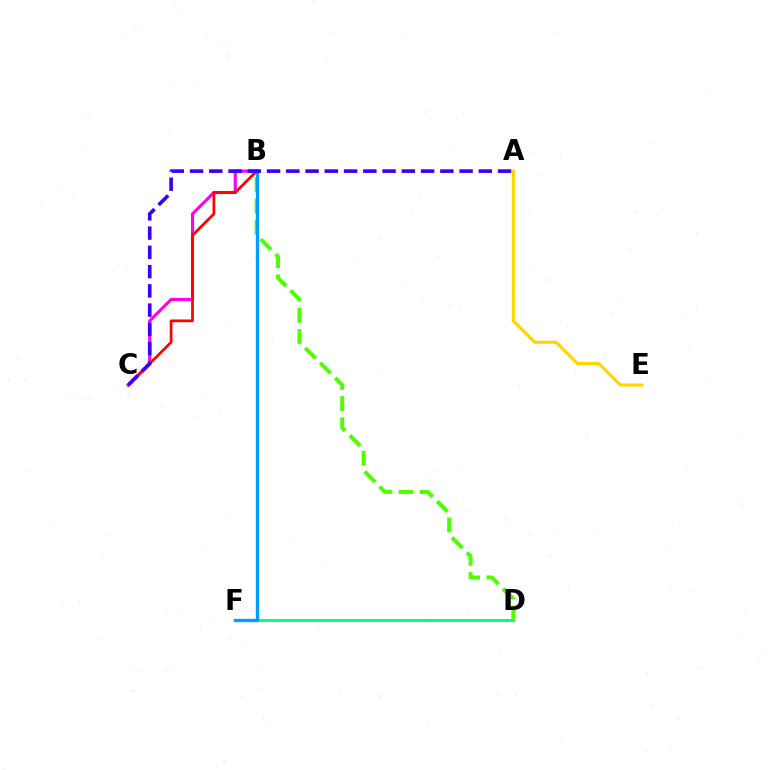{('D', 'F'): [{'color': '#00ff86', 'line_style': 'solid', 'thickness': 2.14}], ('B', 'C'): [{'color': '#ff00ed', 'line_style': 'solid', 'thickness': 2.24}, {'color': '#ff0000', 'line_style': 'solid', 'thickness': 1.95}], ('A', 'E'): [{'color': '#ffd500', 'line_style': 'solid', 'thickness': 2.25}], ('B', 'D'): [{'color': '#4fff00', 'line_style': 'dashed', 'thickness': 2.88}], ('B', 'F'): [{'color': '#009eff', 'line_style': 'solid', 'thickness': 2.39}], ('A', 'C'): [{'color': '#3700ff', 'line_style': 'dashed', 'thickness': 2.62}]}